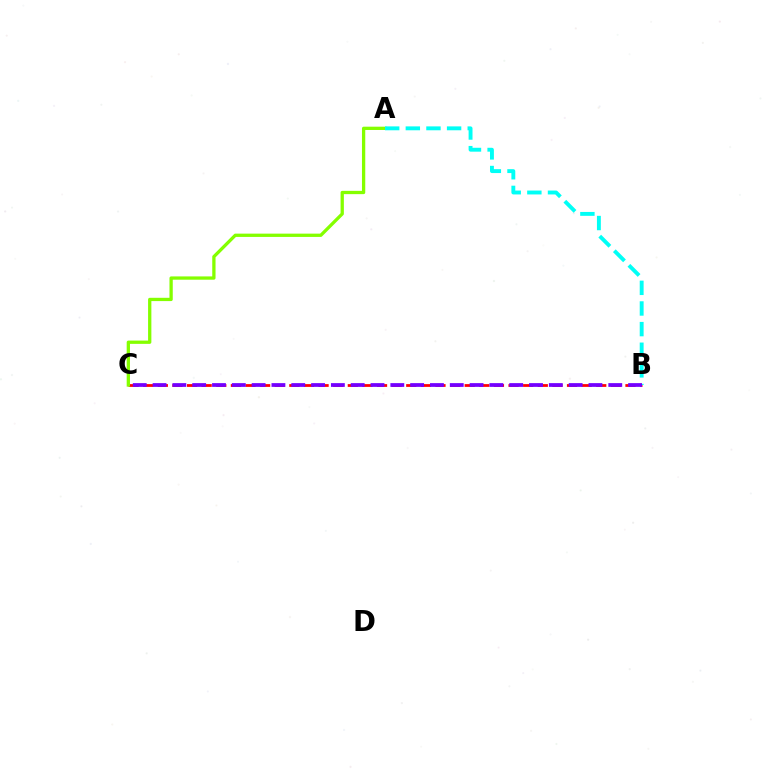{('B', 'C'): [{'color': '#ff0000', 'line_style': 'dashed', 'thickness': 1.99}, {'color': '#7200ff', 'line_style': 'dashed', 'thickness': 2.69}], ('A', 'C'): [{'color': '#84ff00', 'line_style': 'solid', 'thickness': 2.37}], ('A', 'B'): [{'color': '#00fff6', 'line_style': 'dashed', 'thickness': 2.8}]}